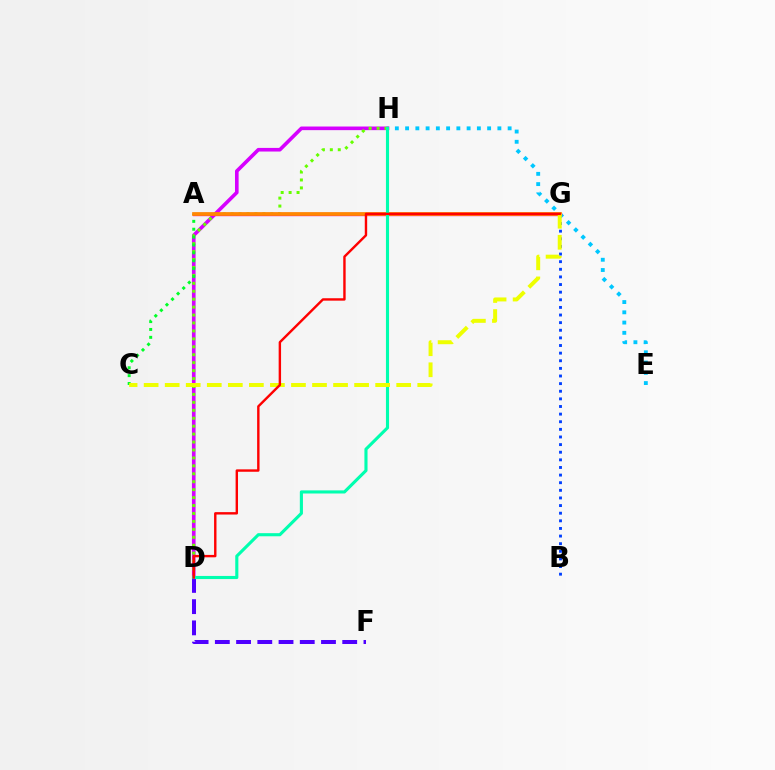{('B', 'G'): [{'color': '#003fff', 'line_style': 'dotted', 'thickness': 2.07}], ('E', 'H'): [{'color': '#00c7ff', 'line_style': 'dotted', 'thickness': 2.79}], ('D', 'H'): [{'color': '#d600ff', 'line_style': 'solid', 'thickness': 2.61}, {'color': '#66ff00', 'line_style': 'dotted', 'thickness': 2.16}, {'color': '#00ffaf', 'line_style': 'solid', 'thickness': 2.24}], ('D', 'F'): [{'color': '#4f00ff', 'line_style': 'dashed', 'thickness': 2.88}], ('A', 'G'): [{'color': '#ff00a0', 'line_style': 'solid', 'thickness': 2.41}, {'color': '#ff8800', 'line_style': 'solid', 'thickness': 2.67}], ('A', 'C'): [{'color': '#00ff27', 'line_style': 'dotted', 'thickness': 2.14}], ('C', 'G'): [{'color': '#eeff00', 'line_style': 'dashed', 'thickness': 2.86}], ('D', 'G'): [{'color': '#ff0000', 'line_style': 'solid', 'thickness': 1.73}]}